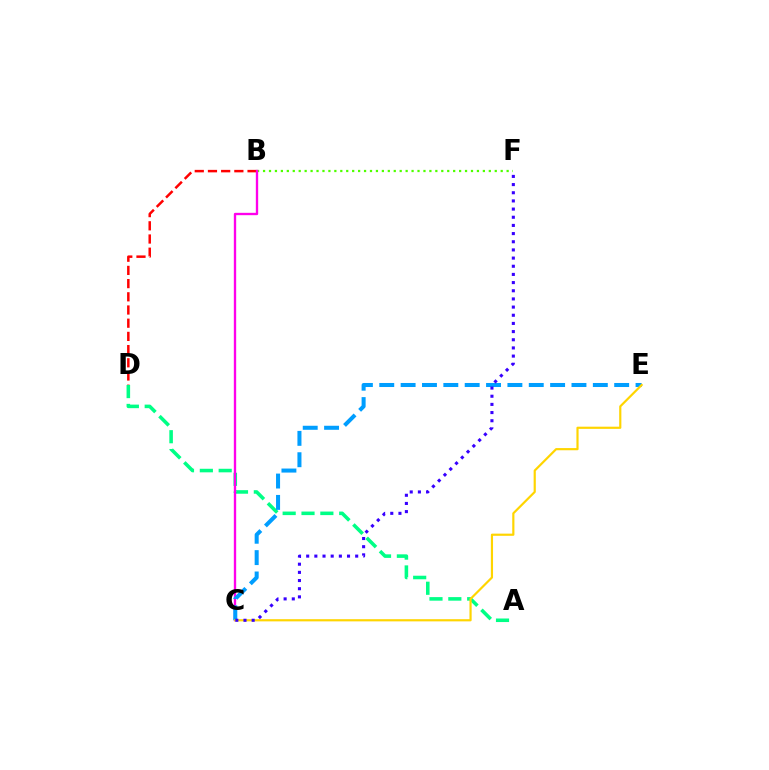{('A', 'D'): [{'color': '#00ff86', 'line_style': 'dashed', 'thickness': 2.56}], ('B', 'D'): [{'color': '#ff0000', 'line_style': 'dashed', 'thickness': 1.79}], ('B', 'F'): [{'color': '#4fff00', 'line_style': 'dotted', 'thickness': 1.61}], ('B', 'C'): [{'color': '#ff00ed', 'line_style': 'solid', 'thickness': 1.69}], ('C', 'E'): [{'color': '#009eff', 'line_style': 'dashed', 'thickness': 2.9}, {'color': '#ffd500', 'line_style': 'solid', 'thickness': 1.57}], ('C', 'F'): [{'color': '#3700ff', 'line_style': 'dotted', 'thickness': 2.22}]}